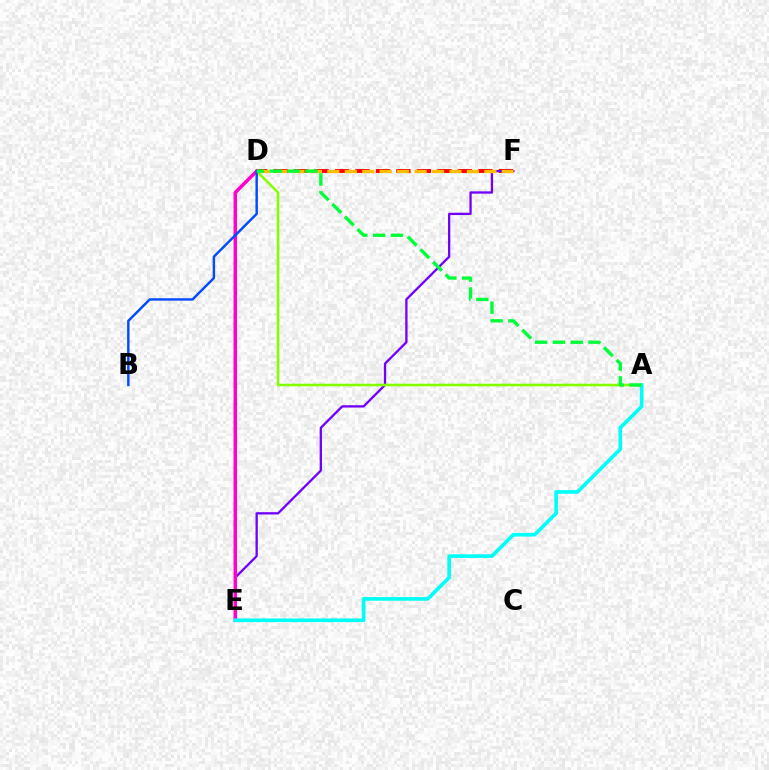{('D', 'F'): [{'color': '#ff0000', 'line_style': 'dashed', 'thickness': 2.78}, {'color': '#ffbd00', 'line_style': 'dashed', 'thickness': 2.37}], ('E', 'F'): [{'color': '#7200ff', 'line_style': 'solid', 'thickness': 1.67}], ('A', 'D'): [{'color': '#84ff00', 'line_style': 'solid', 'thickness': 1.84}, {'color': '#00ff39', 'line_style': 'dashed', 'thickness': 2.42}], ('D', 'E'): [{'color': '#ff00cf', 'line_style': 'solid', 'thickness': 2.51}], ('B', 'D'): [{'color': '#004bff', 'line_style': 'solid', 'thickness': 1.76}], ('A', 'E'): [{'color': '#00fff6', 'line_style': 'solid', 'thickness': 2.64}]}